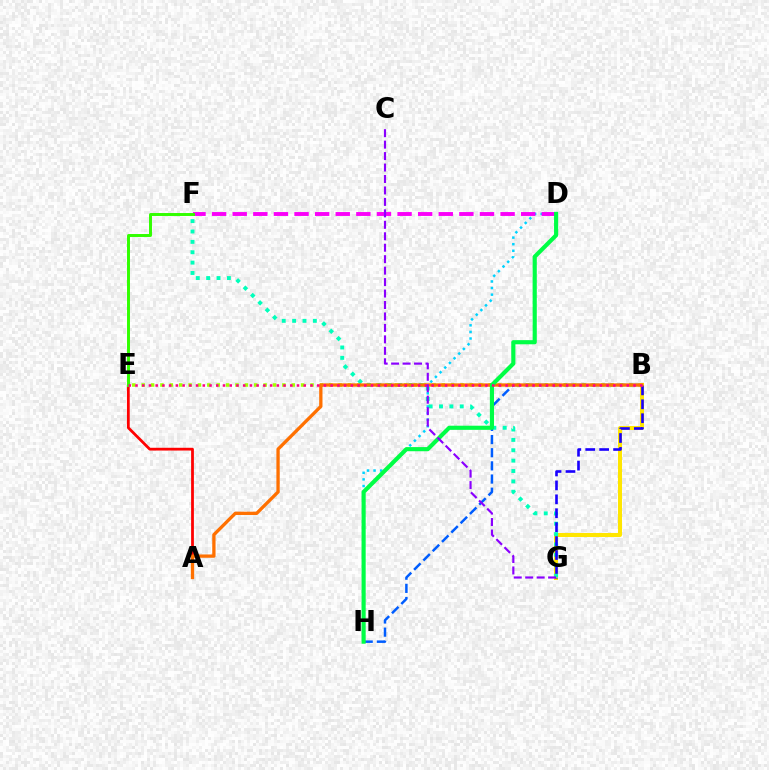{('B', 'E'): [{'color': '#a2ff00', 'line_style': 'dotted', 'thickness': 2.55}, {'color': '#ff0088', 'line_style': 'dotted', 'thickness': 1.83}], ('B', 'G'): [{'color': '#ffe600', 'line_style': 'solid', 'thickness': 2.9}, {'color': '#1900ff', 'line_style': 'dashed', 'thickness': 1.89}], ('D', 'H'): [{'color': '#00d3ff', 'line_style': 'dotted', 'thickness': 1.79}, {'color': '#00ff45', 'line_style': 'solid', 'thickness': 2.98}], ('F', 'G'): [{'color': '#00ffbb', 'line_style': 'dotted', 'thickness': 2.82}], ('A', 'E'): [{'color': '#ff0000', 'line_style': 'solid', 'thickness': 2.0}], ('B', 'H'): [{'color': '#005dff', 'line_style': 'dashed', 'thickness': 1.79}], ('D', 'F'): [{'color': '#fa00f9', 'line_style': 'dashed', 'thickness': 2.8}], ('A', 'B'): [{'color': '#ff7000', 'line_style': 'solid', 'thickness': 2.38}], ('E', 'F'): [{'color': '#31ff00', 'line_style': 'solid', 'thickness': 2.13}], ('C', 'G'): [{'color': '#8a00ff', 'line_style': 'dashed', 'thickness': 1.56}]}